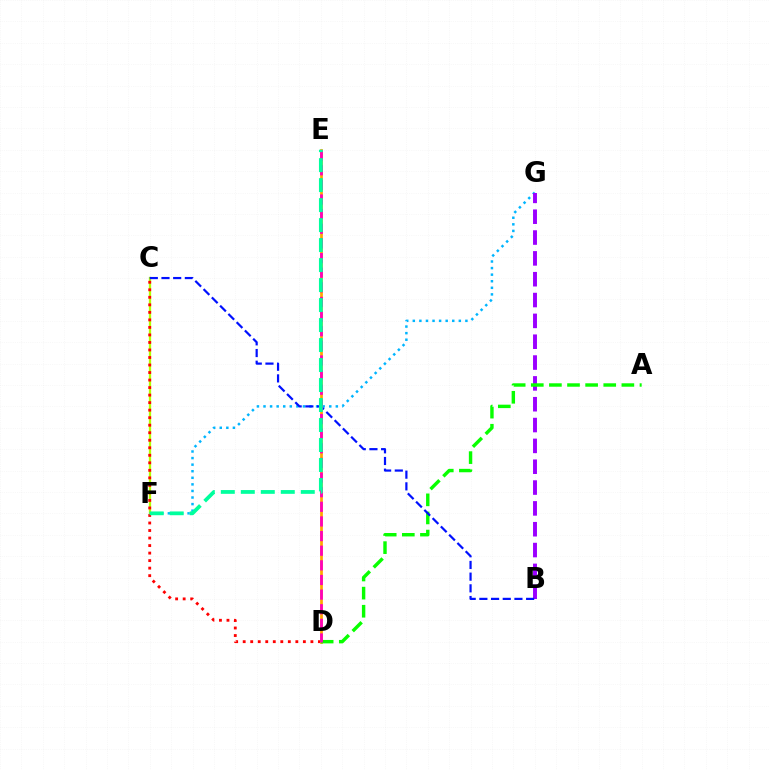{('C', 'F'): [{'color': '#b3ff00', 'line_style': 'solid', 'thickness': 1.65}], ('C', 'D'): [{'color': '#ff0000', 'line_style': 'dotted', 'thickness': 2.04}], ('F', 'G'): [{'color': '#00b5ff', 'line_style': 'dotted', 'thickness': 1.79}], ('B', 'G'): [{'color': '#9b00ff', 'line_style': 'dashed', 'thickness': 2.83}], ('D', 'E'): [{'color': '#ffa500', 'line_style': 'solid', 'thickness': 1.96}, {'color': '#ff00bd', 'line_style': 'dashed', 'thickness': 1.99}], ('A', 'D'): [{'color': '#08ff00', 'line_style': 'dashed', 'thickness': 2.46}], ('B', 'C'): [{'color': '#0010ff', 'line_style': 'dashed', 'thickness': 1.59}], ('E', 'F'): [{'color': '#00ff9d', 'line_style': 'dashed', 'thickness': 2.72}]}